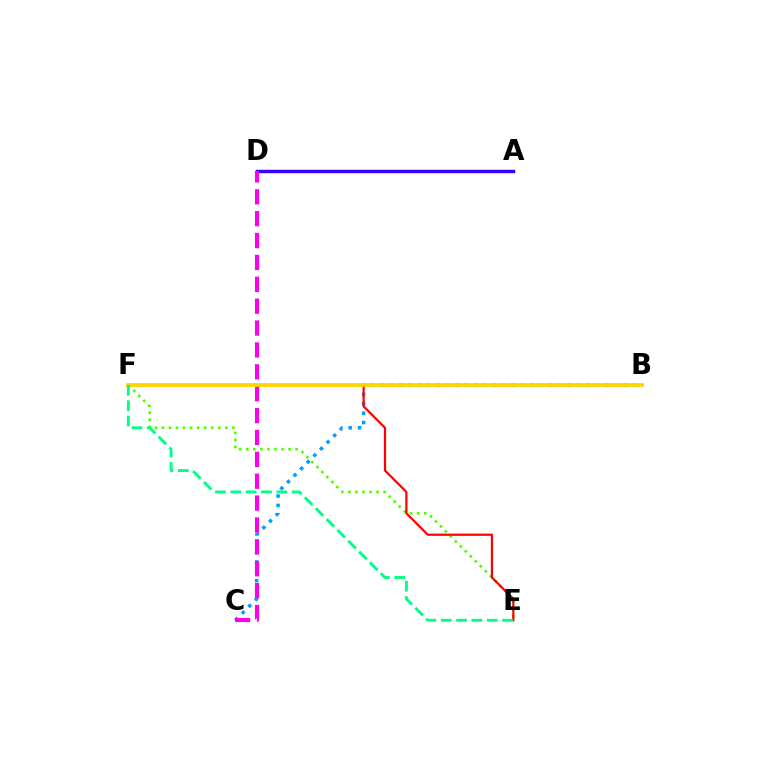{('A', 'D'): [{'color': '#3700ff', 'line_style': 'solid', 'thickness': 2.46}], ('B', 'C'): [{'color': '#009eff', 'line_style': 'dotted', 'thickness': 2.54}], ('C', 'D'): [{'color': '#ff00ed', 'line_style': 'dashed', 'thickness': 2.97}], ('E', 'F'): [{'color': '#4fff00', 'line_style': 'dotted', 'thickness': 1.92}, {'color': '#ff0000', 'line_style': 'solid', 'thickness': 1.6}, {'color': '#00ff86', 'line_style': 'dashed', 'thickness': 2.08}], ('B', 'F'): [{'color': '#ffd500', 'line_style': 'solid', 'thickness': 2.68}]}